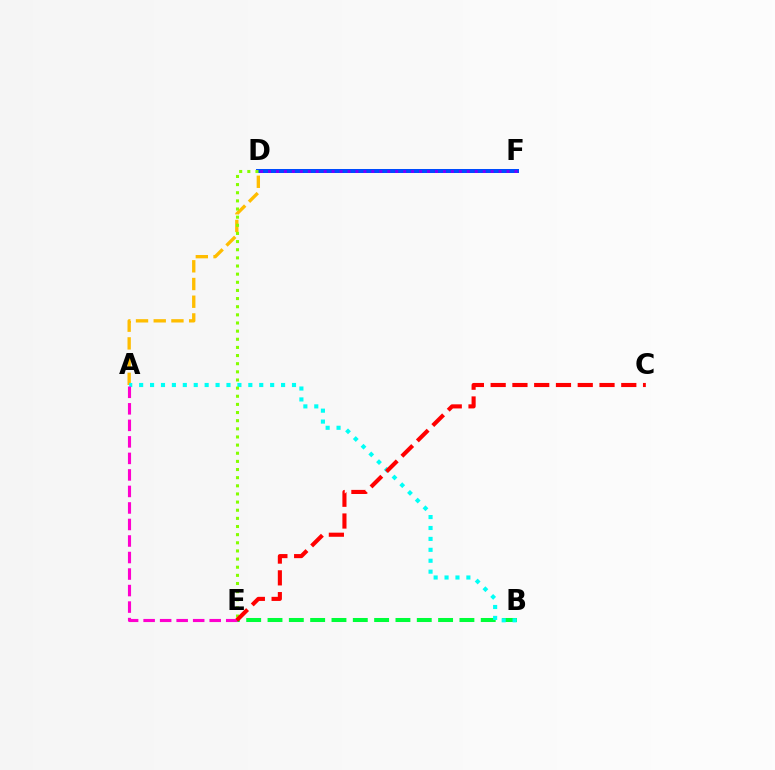{('D', 'F'): [{'color': '#004bff', 'line_style': 'solid', 'thickness': 2.88}, {'color': '#7200ff', 'line_style': 'dotted', 'thickness': 2.16}], ('B', 'E'): [{'color': '#00ff39', 'line_style': 'dashed', 'thickness': 2.9}], ('A', 'D'): [{'color': '#ffbd00', 'line_style': 'dashed', 'thickness': 2.41}], ('A', 'B'): [{'color': '#00fff6', 'line_style': 'dotted', 'thickness': 2.97}], ('A', 'E'): [{'color': '#ff00cf', 'line_style': 'dashed', 'thickness': 2.24}], ('D', 'E'): [{'color': '#84ff00', 'line_style': 'dotted', 'thickness': 2.21}], ('C', 'E'): [{'color': '#ff0000', 'line_style': 'dashed', 'thickness': 2.96}]}